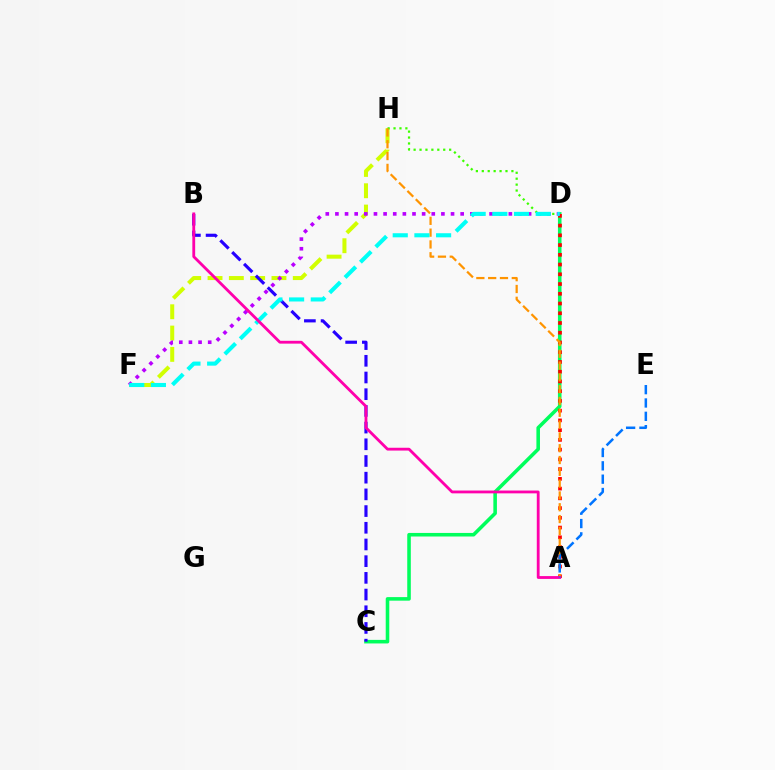{('C', 'D'): [{'color': '#00ff5c', 'line_style': 'solid', 'thickness': 2.57}], ('F', 'H'): [{'color': '#d1ff00', 'line_style': 'dashed', 'thickness': 2.9}], ('B', 'C'): [{'color': '#2500ff', 'line_style': 'dashed', 'thickness': 2.27}], ('D', 'H'): [{'color': '#3dff00', 'line_style': 'dotted', 'thickness': 1.61}], ('A', 'D'): [{'color': '#ff0000', 'line_style': 'dotted', 'thickness': 2.65}], ('A', 'H'): [{'color': '#ff9400', 'line_style': 'dashed', 'thickness': 1.6}], ('D', 'F'): [{'color': '#b900ff', 'line_style': 'dotted', 'thickness': 2.62}, {'color': '#00fff6', 'line_style': 'dashed', 'thickness': 2.95}], ('A', 'B'): [{'color': '#ff00ac', 'line_style': 'solid', 'thickness': 2.03}], ('A', 'E'): [{'color': '#0074ff', 'line_style': 'dashed', 'thickness': 1.81}]}